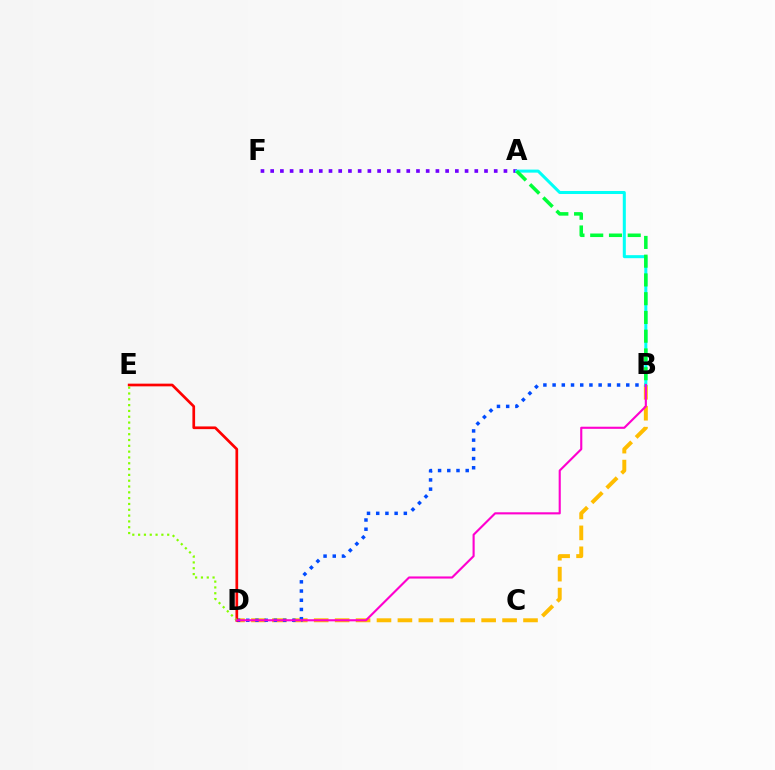{('B', 'D'): [{'color': '#ffbd00', 'line_style': 'dashed', 'thickness': 2.84}, {'color': '#004bff', 'line_style': 'dotted', 'thickness': 2.5}, {'color': '#ff00cf', 'line_style': 'solid', 'thickness': 1.53}], ('D', 'E'): [{'color': '#ff0000', 'line_style': 'solid', 'thickness': 1.94}, {'color': '#84ff00', 'line_style': 'dotted', 'thickness': 1.58}], ('A', 'F'): [{'color': '#7200ff', 'line_style': 'dotted', 'thickness': 2.64}], ('A', 'B'): [{'color': '#00fff6', 'line_style': 'solid', 'thickness': 2.18}, {'color': '#00ff39', 'line_style': 'dashed', 'thickness': 2.55}]}